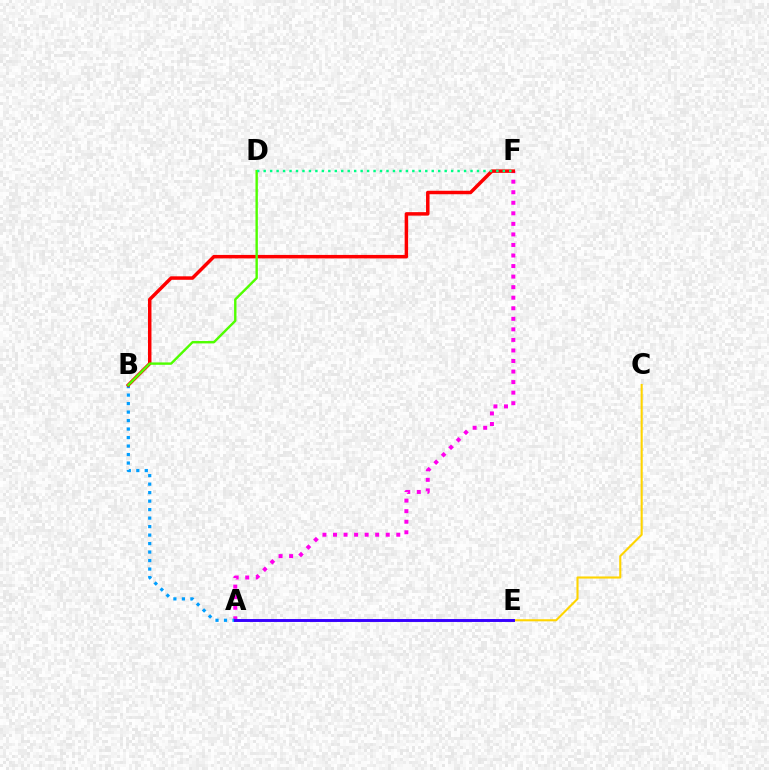{('C', 'E'): [{'color': '#ffd500', 'line_style': 'solid', 'thickness': 1.51}], ('A', 'F'): [{'color': '#ff00ed', 'line_style': 'dotted', 'thickness': 2.87}], ('A', 'B'): [{'color': '#009eff', 'line_style': 'dotted', 'thickness': 2.31}], ('B', 'F'): [{'color': '#ff0000', 'line_style': 'solid', 'thickness': 2.5}], ('A', 'E'): [{'color': '#3700ff', 'line_style': 'solid', 'thickness': 2.1}], ('B', 'D'): [{'color': '#4fff00', 'line_style': 'solid', 'thickness': 1.72}], ('D', 'F'): [{'color': '#00ff86', 'line_style': 'dotted', 'thickness': 1.76}]}